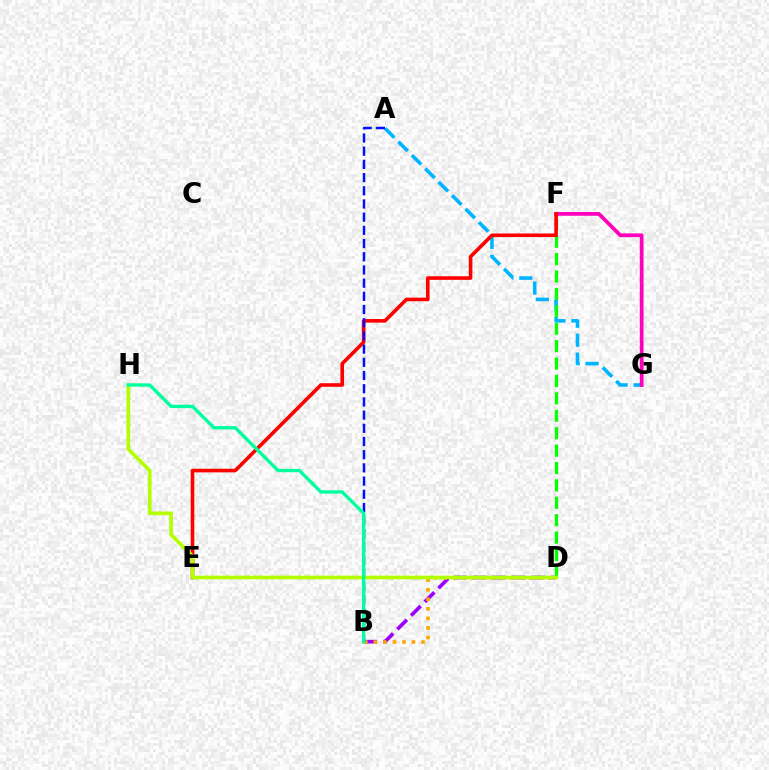{('B', 'D'): [{'color': '#9b00ff', 'line_style': 'dashed', 'thickness': 2.64}, {'color': '#ffa500', 'line_style': 'dotted', 'thickness': 2.59}], ('A', 'G'): [{'color': '#00b5ff', 'line_style': 'dashed', 'thickness': 2.58}], ('F', 'G'): [{'color': '#ff00bd', 'line_style': 'solid', 'thickness': 2.7}], ('D', 'F'): [{'color': '#08ff00', 'line_style': 'dashed', 'thickness': 2.36}], ('E', 'F'): [{'color': '#ff0000', 'line_style': 'solid', 'thickness': 2.6}], ('A', 'B'): [{'color': '#0010ff', 'line_style': 'dashed', 'thickness': 1.79}], ('D', 'H'): [{'color': '#b3ff00', 'line_style': 'solid', 'thickness': 2.65}], ('B', 'H'): [{'color': '#00ff9d', 'line_style': 'solid', 'thickness': 2.41}]}